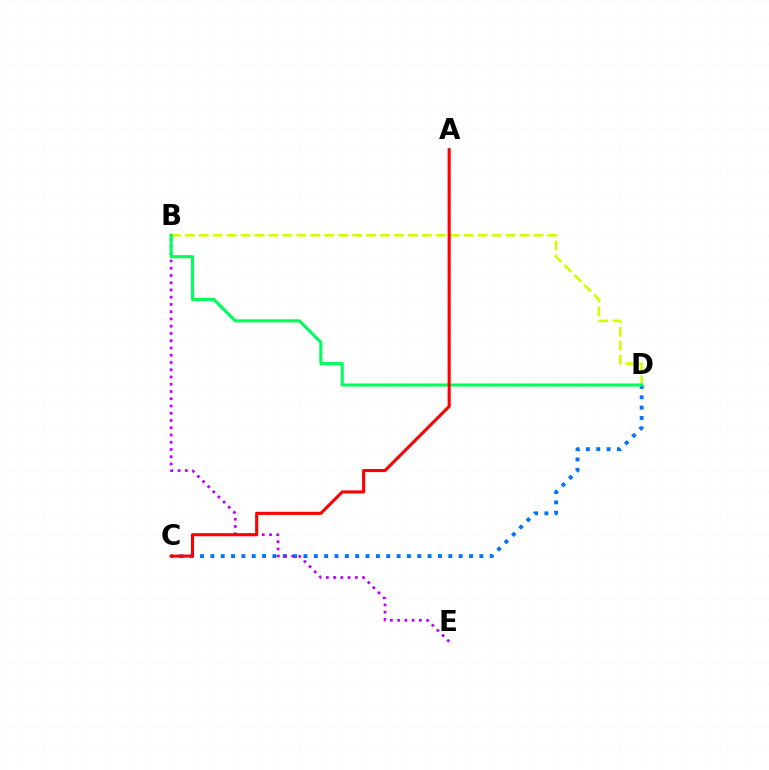{('B', 'D'): [{'color': '#d1ff00', 'line_style': 'dashed', 'thickness': 1.89}, {'color': '#00ff5c', 'line_style': 'solid', 'thickness': 2.23}], ('C', 'D'): [{'color': '#0074ff', 'line_style': 'dotted', 'thickness': 2.81}], ('B', 'E'): [{'color': '#b900ff', 'line_style': 'dotted', 'thickness': 1.97}], ('A', 'C'): [{'color': '#ff0000', 'line_style': 'solid', 'thickness': 2.23}]}